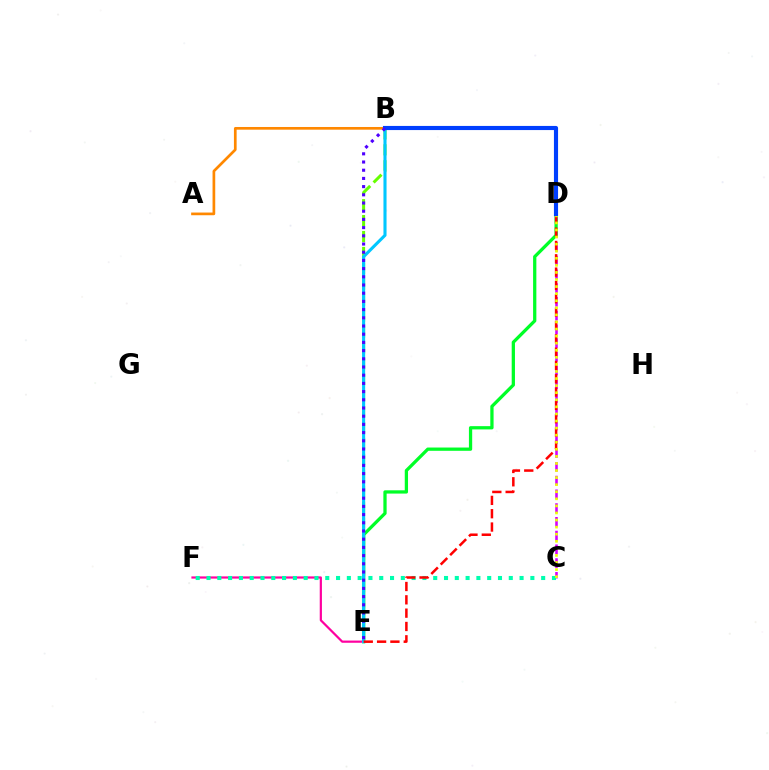{('C', 'D'): [{'color': '#d600ff', 'line_style': 'dashed', 'thickness': 1.87}, {'color': '#eeff00', 'line_style': 'dotted', 'thickness': 1.92}], ('D', 'E'): [{'color': '#00ff27', 'line_style': 'solid', 'thickness': 2.35}, {'color': '#ff0000', 'line_style': 'dashed', 'thickness': 1.81}], ('E', 'F'): [{'color': '#ff00a0', 'line_style': 'solid', 'thickness': 1.59}], ('B', 'E'): [{'color': '#66ff00', 'line_style': 'dashed', 'thickness': 2.16}, {'color': '#00c7ff', 'line_style': 'solid', 'thickness': 2.23}, {'color': '#4f00ff', 'line_style': 'dotted', 'thickness': 2.23}], ('C', 'F'): [{'color': '#00ffaf', 'line_style': 'dotted', 'thickness': 2.93}], ('A', 'B'): [{'color': '#ff8800', 'line_style': 'solid', 'thickness': 1.94}], ('B', 'D'): [{'color': '#003fff', 'line_style': 'solid', 'thickness': 2.98}]}